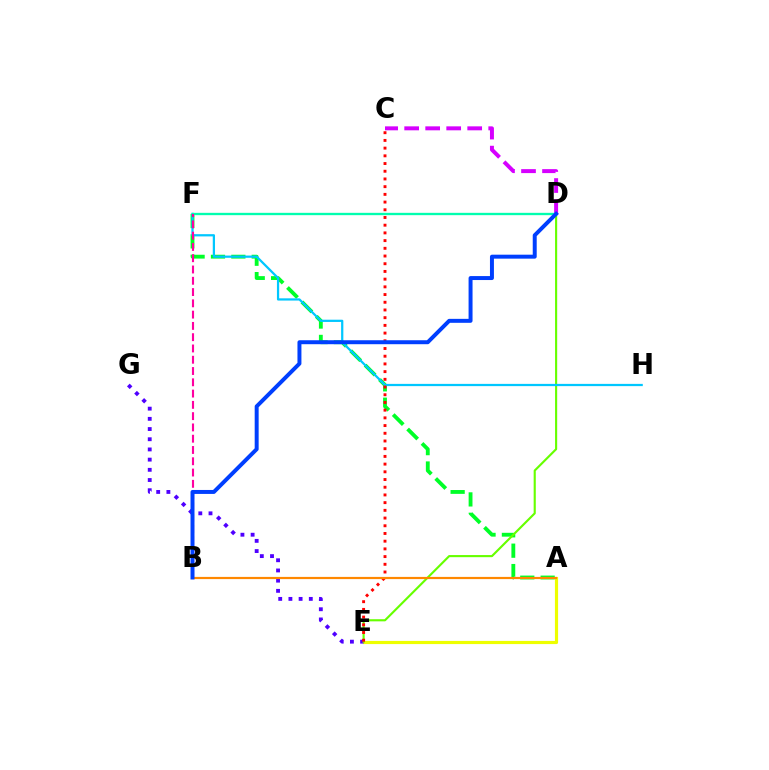{('A', 'F'): [{'color': '#00ff27', 'line_style': 'dashed', 'thickness': 2.77}], ('A', 'E'): [{'color': '#eeff00', 'line_style': 'solid', 'thickness': 2.28}], ('E', 'G'): [{'color': '#4f00ff', 'line_style': 'dotted', 'thickness': 2.77}], ('D', 'E'): [{'color': '#66ff00', 'line_style': 'solid', 'thickness': 1.53}], ('F', 'H'): [{'color': '#00c7ff', 'line_style': 'solid', 'thickness': 1.61}], ('C', 'E'): [{'color': '#ff0000', 'line_style': 'dotted', 'thickness': 2.09}], ('D', 'F'): [{'color': '#00ffaf', 'line_style': 'solid', 'thickness': 1.68}], ('B', 'F'): [{'color': '#ff00a0', 'line_style': 'dashed', 'thickness': 1.53}], ('A', 'B'): [{'color': '#ff8800', 'line_style': 'solid', 'thickness': 1.58}], ('C', 'D'): [{'color': '#d600ff', 'line_style': 'dashed', 'thickness': 2.85}], ('B', 'D'): [{'color': '#003fff', 'line_style': 'solid', 'thickness': 2.86}]}